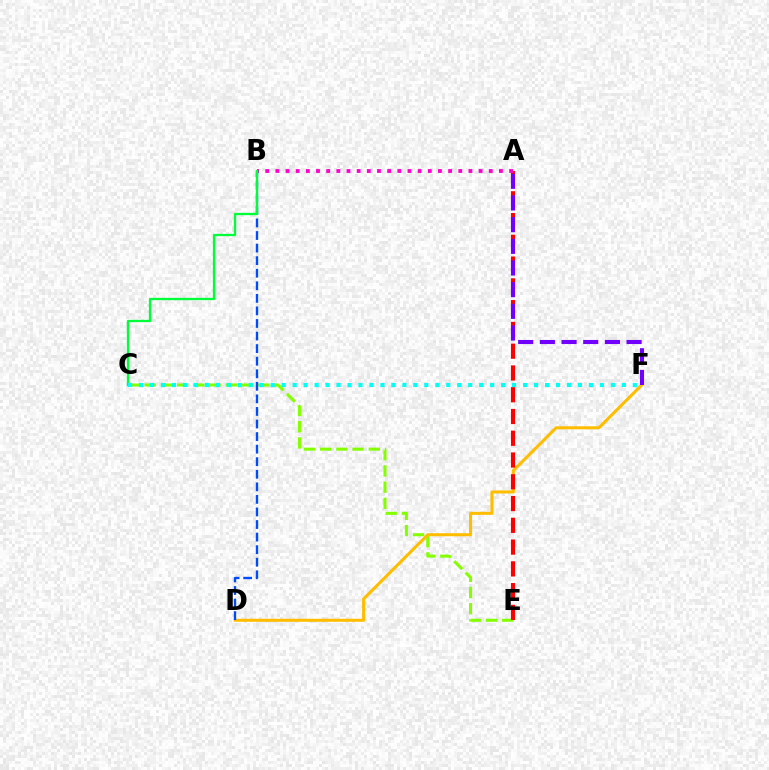{('C', 'E'): [{'color': '#84ff00', 'line_style': 'dashed', 'thickness': 2.2}], ('D', 'F'): [{'color': '#ffbd00', 'line_style': 'solid', 'thickness': 2.19}], ('A', 'E'): [{'color': '#ff0000', 'line_style': 'dashed', 'thickness': 2.96}], ('A', 'F'): [{'color': '#7200ff', 'line_style': 'dashed', 'thickness': 2.94}], ('A', 'B'): [{'color': '#ff00cf', 'line_style': 'dotted', 'thickness': 2.76}], ('B', 'D'): [{'color': '#004bff', 'line_style': 'dashed', 'thickness': 1.71}], ('B', 'C'): [{'color': '#00ff39', 'line_style': 'solid', 'thickness': 1.66}], ('C', 'F'): [{'color': '#00fff6', 'line_style': 'dotted', 'thickness': 2.98}]}